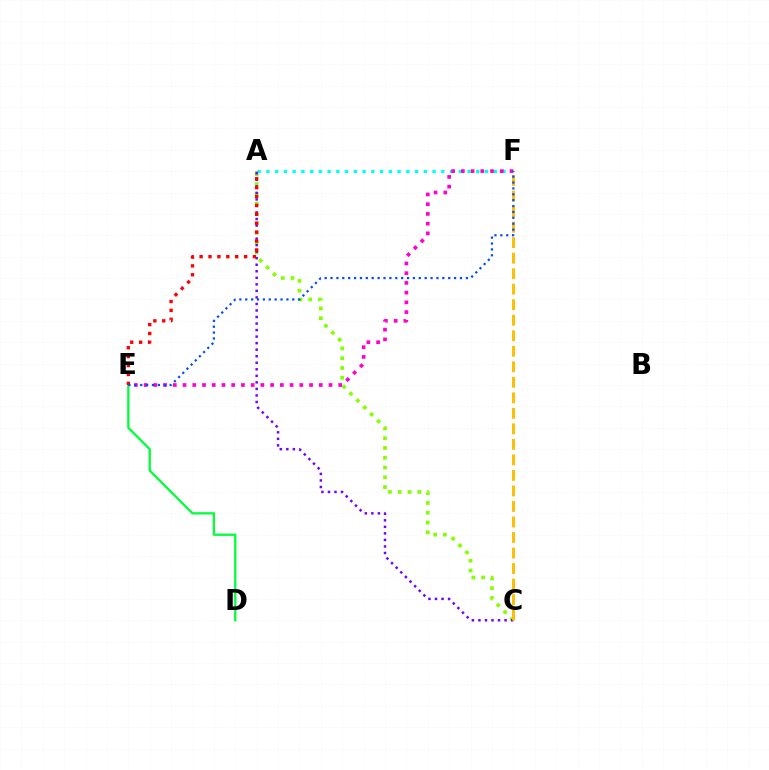{('A', 'C'): [{'color': '#84ff00', 'line_style': 'dotted', 'thickness': 2.66}, {'color': '#7200ff', 'line_style': 'dotted', 'thickness': 1.78}], ('A', 'F'): [{'color': '#00fff6', 'line_style': 'dotted', 'thickness': 2.38}], ('E', 'F'): [{'color': '#ff00cf', 'line_style': 'dotted', 'thickness': 2.64}, {'color': '#004bff', 'line_style': 'dotted', 'thickness': 1.6}], ('D', 'E'): [{'color': '#00ff39', 'line_style': 'solid', 'thickness': 1.65}], ('C', 'F'): [{'color': '#ffbd00', 'line_style': 'dashed', 'thickness': 2.11}], ('A', 'E'): [{'color': '#ff0000', 'line_style': 'dotted', 'thickness': 2.42}]}